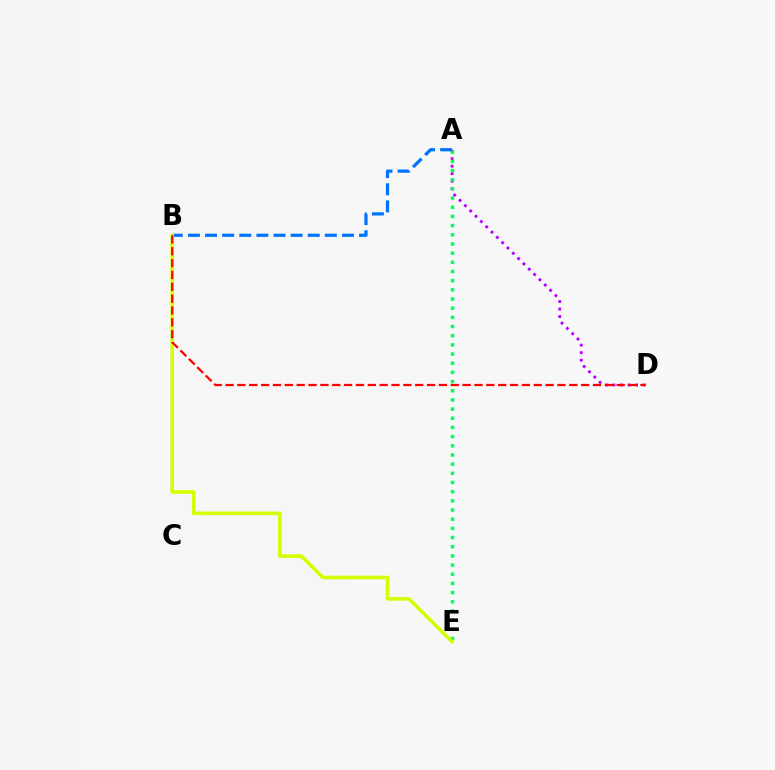{('A', 'D'): [{'color': '#b900ff', 'line_style': 'dotted', 'thickness': 2.04}], ('A', 'E'): [{'color': '#00ff5c', 'line_style': 'dotted', 'thickness': 2.49}], ('A', 'B'): [{'color': '#0074ff', 'line_style': 'dashed', 'thickness': 2.33}], ('B', 'E'): [{'color': '#d1ff00', 'line_style': 'solid', 'thickness': 2.6}], ('B', 'D'): [{'color': '#ff0000', 'line_style': 'dashed', 'thickness': 1.61}]}